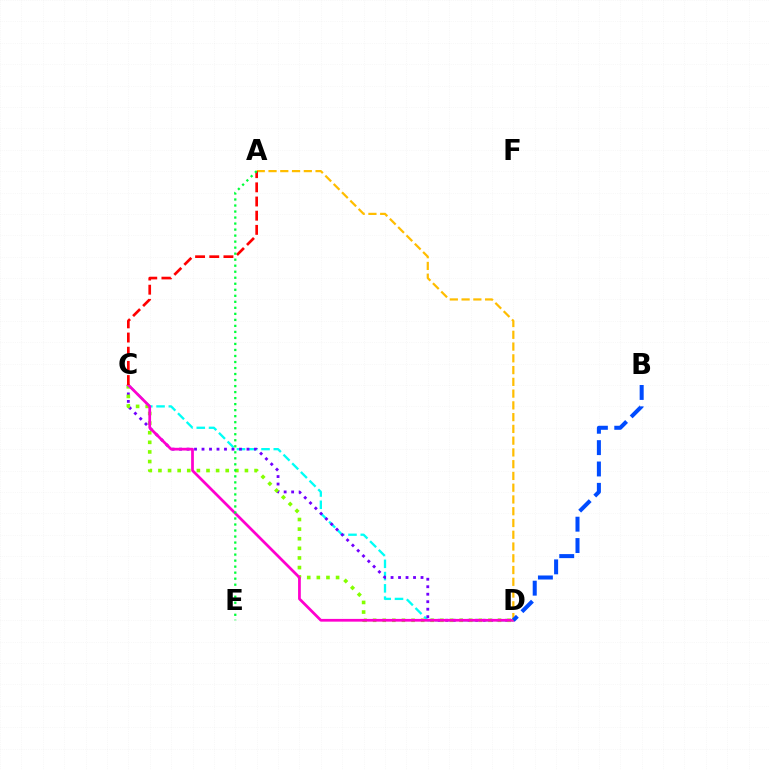{('C', 'D'): [{'color': '#00fff6', 'line_style': 'dashed', 'thickness': 1.67}, {'color': '#7200ff', 'line_style': 'dotted', 'thickness': 2.04}, {'color': '#84ff00', 'line_style': 'dotted', 'thickness': 2.61}, {'color': '#ff00cf', 'line_style': 'solid', 'thickness': 1.97}], ('A', 'D'): [{'color': '#ffbd00', 'line_style': 'dashed', 'thickness': 1.6}], ('A', 'C'): [{'color': '#ff0000', 'line_style': 'dashed', 'thickness': 1.93}], ('B', 'D'): [{'color': '#004bff', 'line_style': 'dashed', 'thickness': 2.9}], ('A', 'E'): [{'color': '#00ff39', 'line_style': 'dotted', 'thickness': 1.64}]}